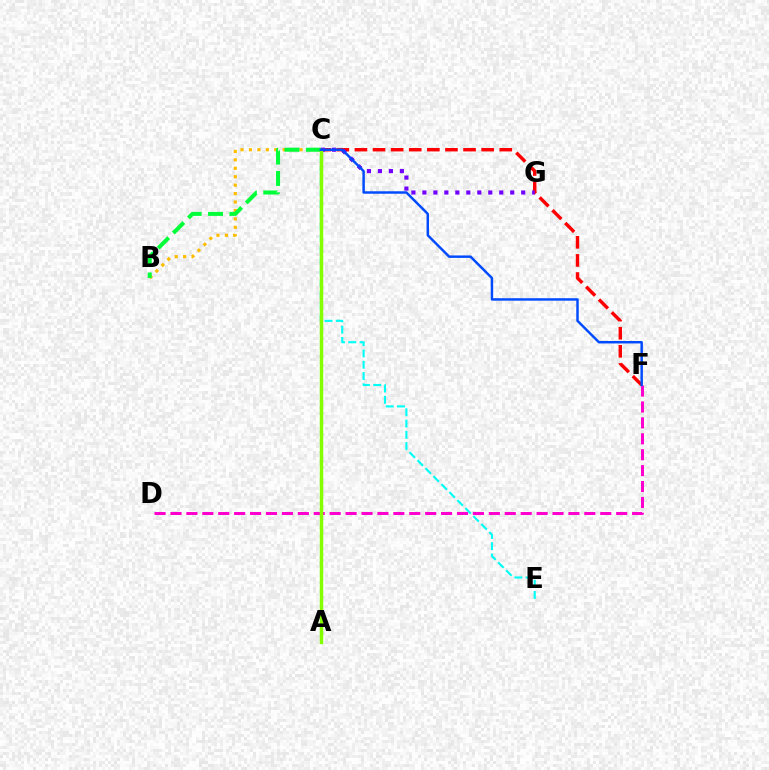{('D', 'F'): [{'color': '#ff00cf', 'line_style': 'dashed', 'thickness': 2.16}], ('C', 'F'): [{'color': '#ff0000', 'line_style': 'dashed', 'thickness': 2.46}, {'color': '#004bff', 'line_style': 'solid', 'thickness': 1.77}], ('B', 'C'): [{'color': '#ffbd00', 'line_style': 'dotted', 'thickness': 2.29}, {'color': '#00ff39', 'line_style': 'dashed', 'thickness': 2.9}], ('C', 'G'): [{'color': '#7200ff', 'line_style': 'dotted', 'thickness': 2.98}], ('C', 'E'): [{'color': '#00fff6', 'line_style': 'dashed', 'thickness': 1.53}], ('A', 'C'): [{'color': '#84ff00', 'line_style': 'solid', 'thickness': 2.48}]}